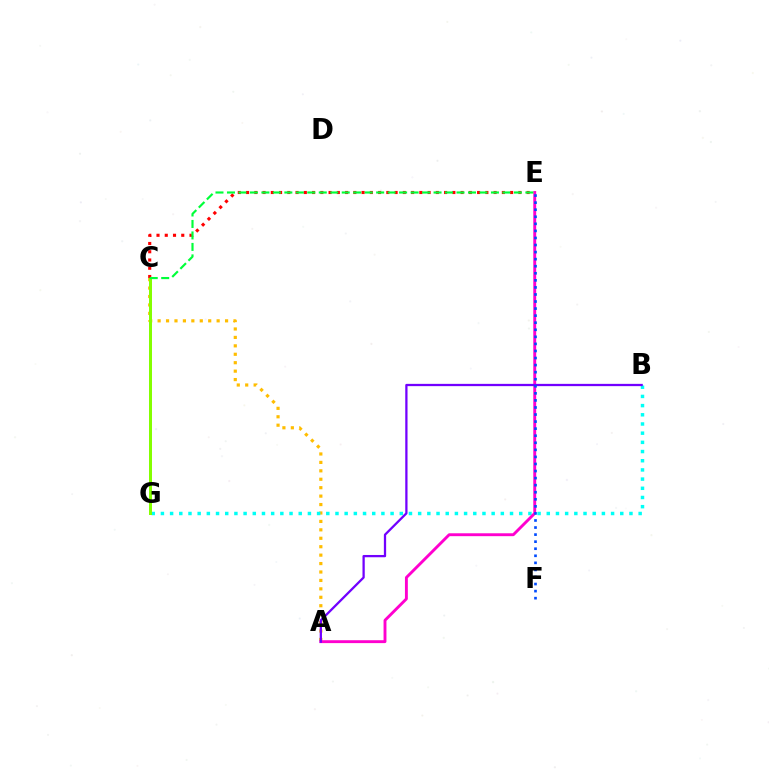{('A', 'C'): [{'color': '#ffbd00', 'line_style': 'dotted', 'thickness': 2.29}], ('B', 'G'): [{'color': '#00fff6', 'line_style': 'dotted', 'thickness': 2.5}], ('C', 'G'): [{'color': '#84ff00', 'line_style': 'solid', 'thickness': 2.16}], ('A', 'E'): [{'color': '#ff00cf', 'line_style': 'solid', 'thickness': 2.08}], ('A', 'B'): [{'color': '#7200ff', 'line_style': 'solid', 'thickness': 1.63}], ('C', 'E'): [{'color': '#ff0000', 'line_style': 'dotted', 'thickness': 2.24}, {'color': '#00ff39', 'line_style': 'dashed', 'thickness': 1.56}], ('E', 'F'): [{'color': '#004bff', 'line_style': 'dotted', 'thickness': 1.92}]}